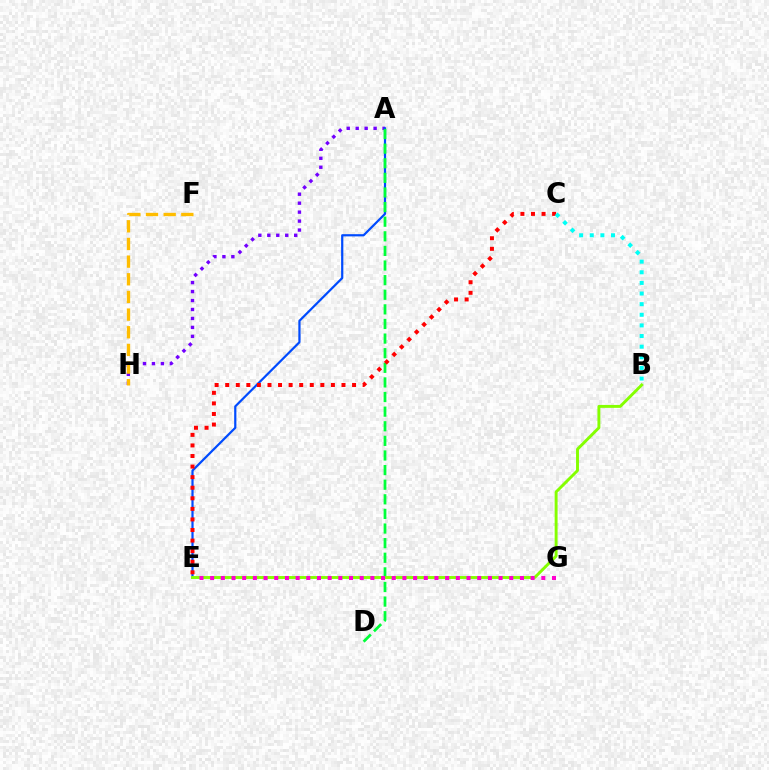{('A', 'H'): [{'color': '#7200ff', 'line_style': 'dotted', 'thickness': 2.43}], ('A', 'E'): [{'color': '#004bff', 'line_style': 'solid', 'thickness': 1.59}], ('A', 'D'): [{'color': '#00ff39', 'line_style': 'dashed', 'thickness': 1.98}], ('F', 'H'): [{'color': '#ffbd00', 'line_style': 'dashed', 'thickness': 2.4}], ('B', 'E'): [{'color': '#84ff00', 'line_style': 'solid', 'thickness': 2.1}], ('C', 'E'): [{'color': '#ff0000', 'line_style': 'dotted', 'thickness': 2.87}], ('E', 'G'): [{'color': '#ff00cf', 'line_style': 'dotted', 'thickness': 2.9}], ('B', 'C'): [{'color': '#00fff6', 'line_style': 'dotted', 'thickness': 2.89}]}